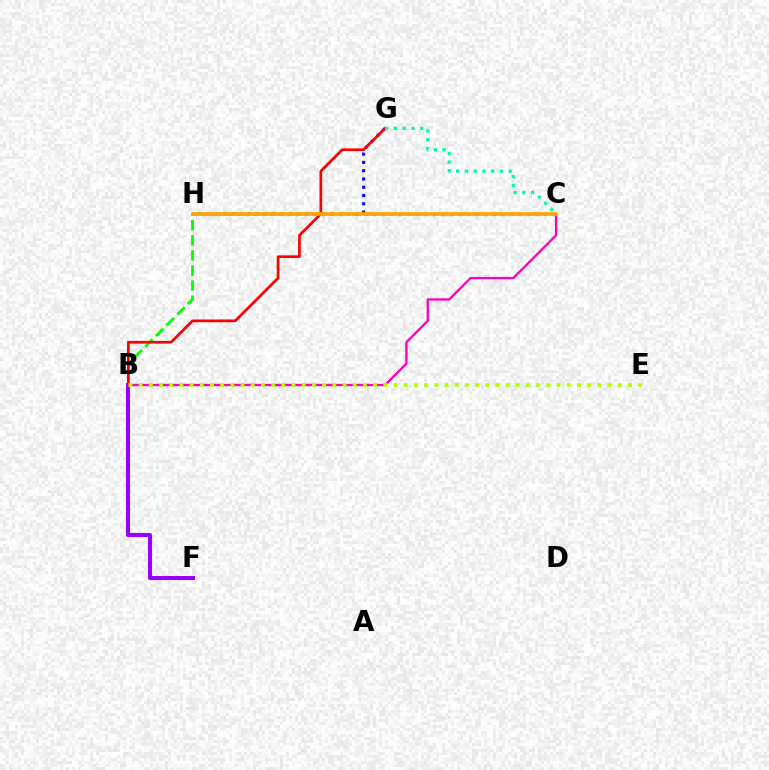{('B', 'H'): [{'color': '#08ff00', 'line_style': 'dashed', 'thickness': 2.05}], ('B', 'F'): [{'color': '#9b00ff', 'line_style': 'solid', 'thickness': 2.91}], ('G', 'H'): [{'color': '#0010ff', 'line_style': 'dotted', 'thickness': 2.25}], ('B', 'C'): [{'color': '#ff00bd', 'line_style': 'solid', 'thickness': 1.67}], ('C', 'H'): [{'color': '#00b5ff', 'line_style': 'dotted', 'thickness': 2.32}, {'color': '#ffa500', 'line_style': 'solid', 'thickness': 2.66}], ('B', 'G'): [{'color': '#ff0000', 'line_style': 'solid', 'thickness': 1.93}], ('C', 'G'): [{'color': '#00ff9d', 'line_style': 'dotted', 'thickness': 2.38}], ('B', 'E'): [{'color': '#b3ff00', 'line_style': 'dotted', 'thickness': 2.77}]}